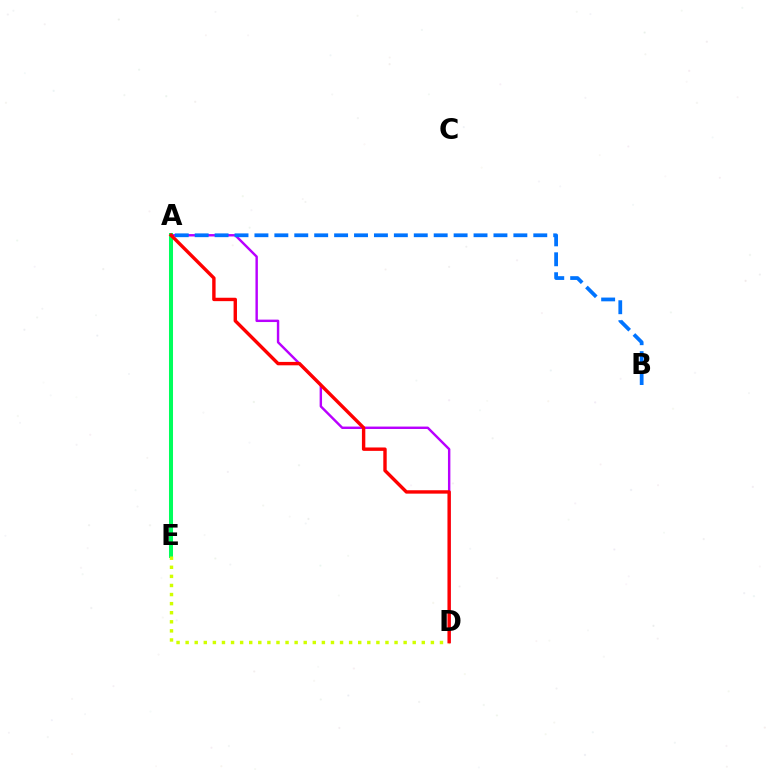{('A', 'D'): [{'color': '#b900ff', 'line_style': 'solid', 'thickness': 1.74}, {'color': '#ff0000', 'line_style': 'solid', 'thickness': 2.45}], ('A', 'E'): [{'color': '#00ff5c', 'line_style': 'solid', 'thickness': 2.89}], ('D', 'E'): [{'color': '#d1ff00', 'line_style': 'dotted', 'thickness': 2.47}], ('A', 'B'): [{'color': '#0074ff', 'line_style': 'dashed', 'thickness': 2.71}]}